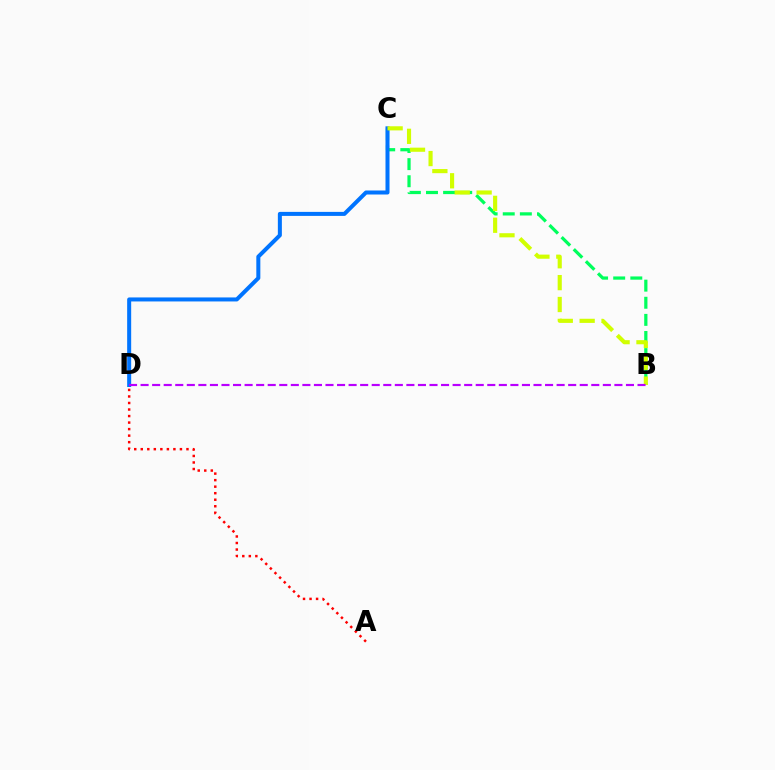{('A', 'D'): [{'color': '#ff0000', 'line_style': 'dotted', 'thickness': 1.77}], ('B', 'C'): [{'color': '#00ff5c', 'line_style': 'dashed', 'thickness': 2.32}, {'color': '#d1ff00', 'line_style': 'dashed', 'thickness': 2.97}], ('C', 'D'): [{'color': '#0074ff', 'line_style': 'solid', 'thickness': 2.89}], ('B', 'D'): [{'color': '#b900ff', 'line_style': 'dashed', 'thickness': 1.57}]}